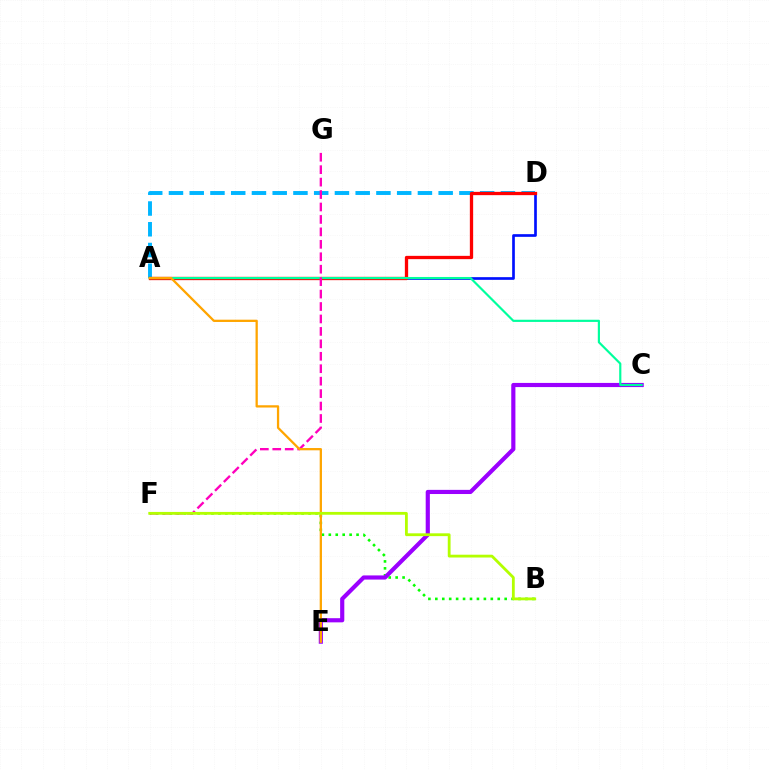{('B', 'F'): [{'color': '#08ff00', 'line_style': 'dotted', 'thickness': 1.88}, {'color': '#b3ff00', 'line_style': 'solid', 'thickness': 2.02}], ('A', 'D'): [{'color': '#0010ff', 'line_style': 'solid', 'thickness': 1.93}, {'color': '#00b5ff', 'line_style': 'dashed', 'thickness': 2.82}, {'color': '#ff0000', 'line_style': 'solid', 'thickness': 2.37}], ('C', 'E'): [{'color': '#9b00ff', 'line_style': 'solid', 'thickness': 2.99}], ('A', 'C'): [{'color': '#00ff9d', 'line_style': 'solid', 'thickness': 1.57}], ('F', 'G'): [{'color': '#ff00bd', 'line_style': 'dashed', 'thickness': 1.69}], ('A', 'E'): [{'color': '#ffa500', 'line_style': 'solid', 'thickness': 1.64}]}